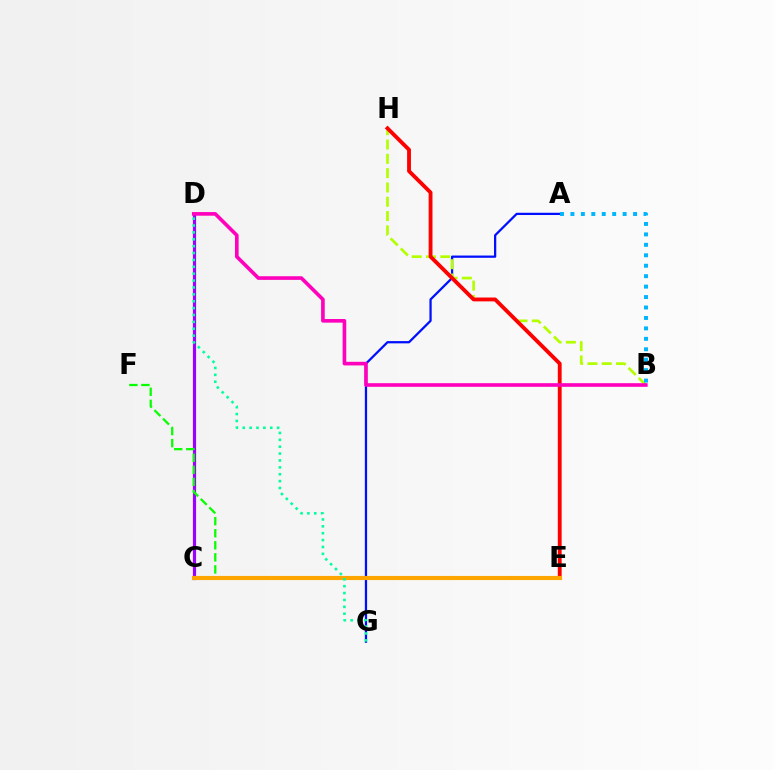{('A', 'G'): [{'color': '#0010ff', 'line_style': 'solid', 'thickness': 1.63}], ('B', 'H'): [{'color': '#b3ff00', 'line_style': 'dashed', 'thickness': 1.94}], ('C', 'D'): [{'color': '#9b00ff', 'line_style': 'solid', 'thickness': 2.31}], ('E', 'F'): [{'color': '#08ff00', 'line_style': 'dashed', 'thickness': 1.64}], ('E', 'H'): [{'color': '#ff0000', 'line_style': 'solid', 'thickness': 2.77}], ('A', 'B'): [{'color': '#00b5ff', 'line_style': 'dotted', 'thickness': 2.84}], ('C', 'E'): [{'color': '#ffa500', 'line_style': 'solid', 'thickness': 2.97}], ('B', 'D'): [{'color': '#ff00bd', 'line_style': 'solid', 'thickness': 2.61}], ('D', 'G'): [{'color': '#00ff9d', 'line_style': 'dotted', 'thickness': 1.87}]}